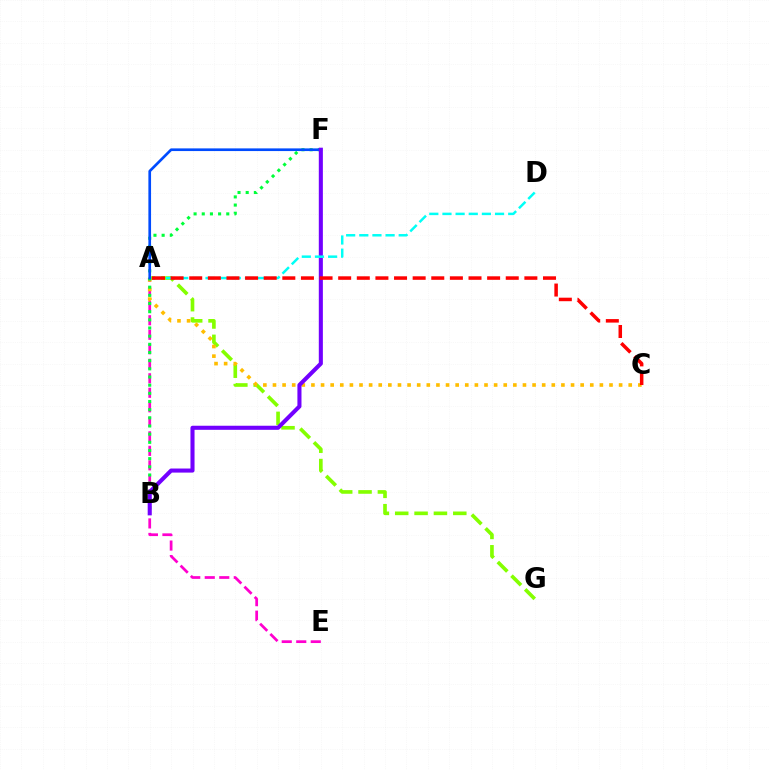{('A', 'G'): [{'color': '#84ff00', 'line_style': 'dashed', 'thickness': 2.63}], ('A', 'E'): [{'color': '#ff00cf', 'line_style': 'dashed', 'thickness': 1.97}], ('A', 'C'): [{'color': '#ffbd00', 'line_style': 'dotted', 'thickness': 2.61}, {'color': '#ff0000', 'line_style': 'dashed', 'thickness': 2.53}], ('B', 'F'): [{'color': '#00ff39', 'line_style': 'dotted', 'thickness': 2.22}, {'color': '#7200ff', 'line_style': 'solid', 'thickness': 2.93}], ('A', 'F'): [{'color': '#004bff', 'line_style': 'solid', 'thickness': 1.92}], ('A', 'D'): [{'color': '#00fff6', 'line_style': 'dashed', 'thickness': 1.79}]}